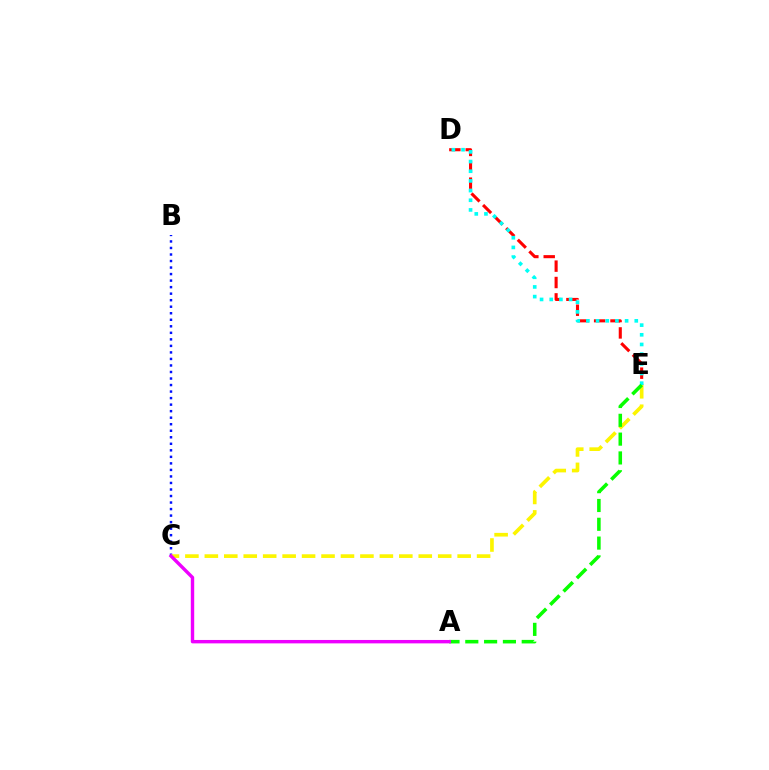{('B', 'C'): [{'color': '#0010ff', 'line_style': 'dotted', 'thickness': 1.77}], ('D', 'E'): [{'color': '#ff0000', 'line_style': 'dashed', 'thickness': 2.22}, {'color': '#00fff6', 'line_style': 'dotted', 'thickness': 2.63}], ('C', 'E'): [{'color': '#fcf500', 'line_style': 'dashed', 'thickness': 2.64}], ('A', 'E'): [{'color': '#08ff00', 'line_style': 'dashed', 'thickness': 2.55}], ('A', 'C'): [{'color': '#ee00ff', 'line_style': 'solid', 'thickness': 2.45}]}